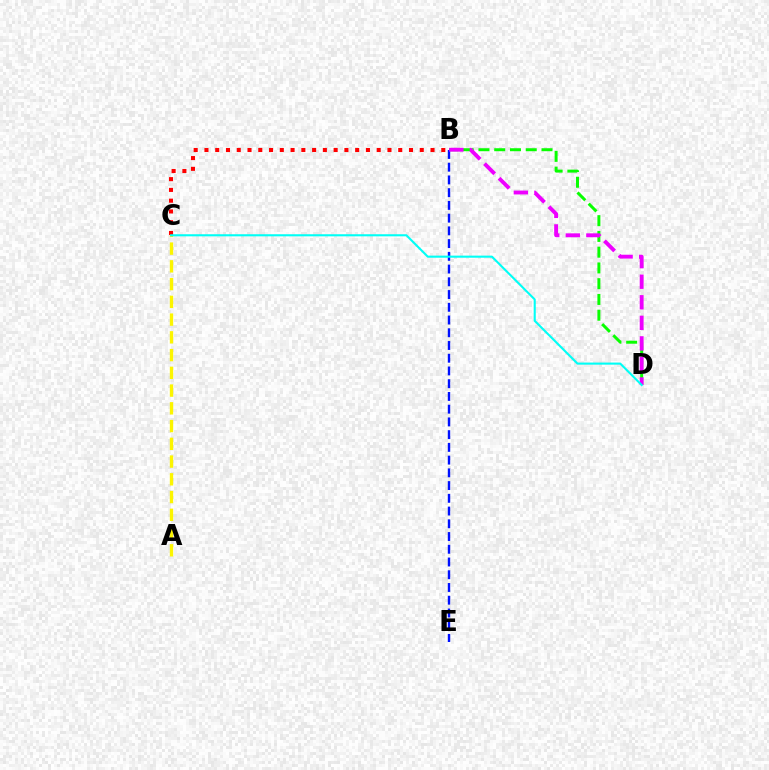{('A', 'C'): [{'color': '#fcf500', 'line_style': 'dashed', 'thickness': 2.41}], ('B', 'D'): [{'color': '#08ff00', 'line_style': 'dashed', 'thickness': 2.14}, {'color': '#ee00ff', 'line_style': 'dashed', 'thickness': 2.79}], ('B', 'E'): [{'color': '#0010ff', 'line_style': 'dashed', 'thickness': 1.73}], ('B', 'C'): [{'color': '#ff0000', 'line_style': 'dotted', 'thickness': 2.92}], ('C', 'D'): [{'color': '#00fff6', 'line_style': 'solid', 'thickness': 1.51}]}